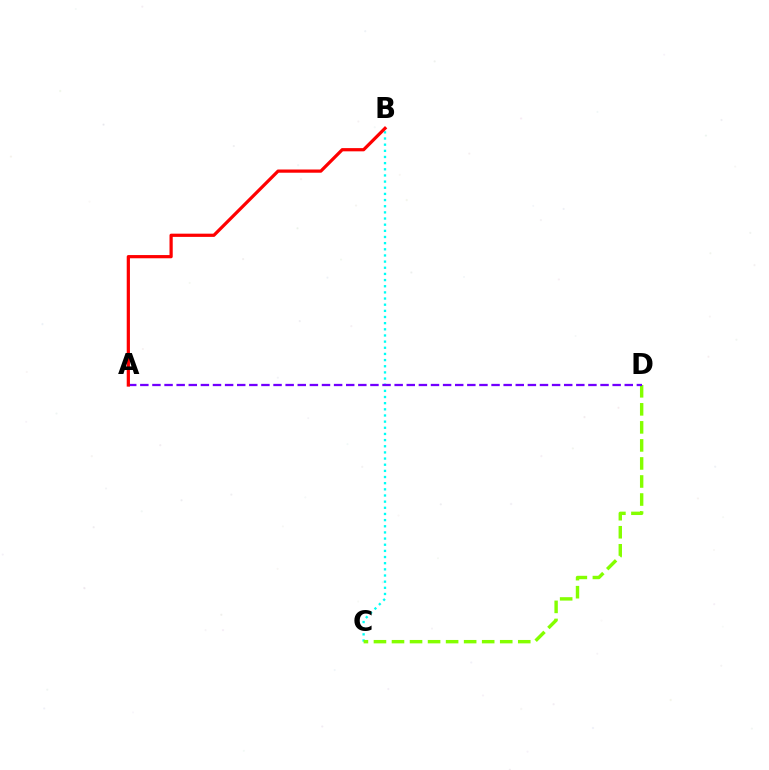{('B', 'C'): [{'color': '#00fff6', 'line_style': 'dotted', 'thickness': 1.67}], ('C', 'D'): [{'color': '#84ff00', 'line_style': 'dashed', 'thickness': 2.45}], ('A', 'D'): [{'color': '#7200ff', 'line_style': 'dashed', 'thickness': 1.65}], ('A', 'B'): [{'color': '#ff0000', 'line_style': 'solid', 'thickness': 2.32}]}